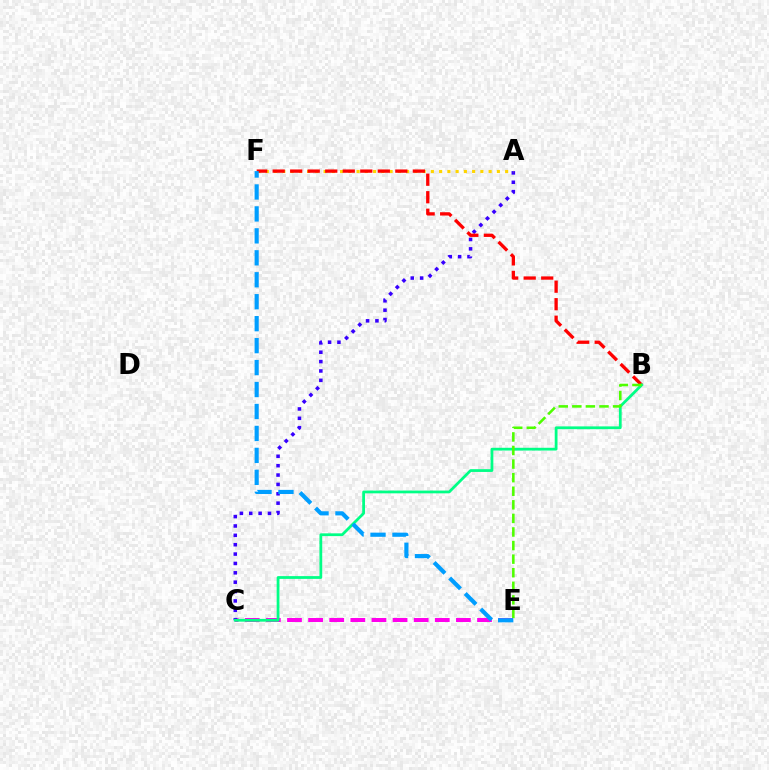{('C', 'E'): [{'color': '#ff00ed', 'line_style': 'dashed', 'thickness': 2.87}], ('A', 'C'): [{'color': '#3700ff', 'line_style': 'dotted', 'thickness': 2.55}], ('A', 'F'): [{'color': '#ffd500', 'line_style': 'dotted', 'thickness': 2.24}], ('B', 'F'): [{'color': '#ff0000', 'line_style': 'dashed', 'thickness': 2.38}], ('B', 'C'): [{'color': '#00ff86', 'line_style': 'solid', 'thickness': 2.0}], ('B', 'E'): [{'color': '#4fff00', 'line_style': 'dashed', 'thickness': 1.84}], ('E', 'F'): [{'color': '#009eff', 'line_style': 'dashed', 'thickness': 2.98}]}